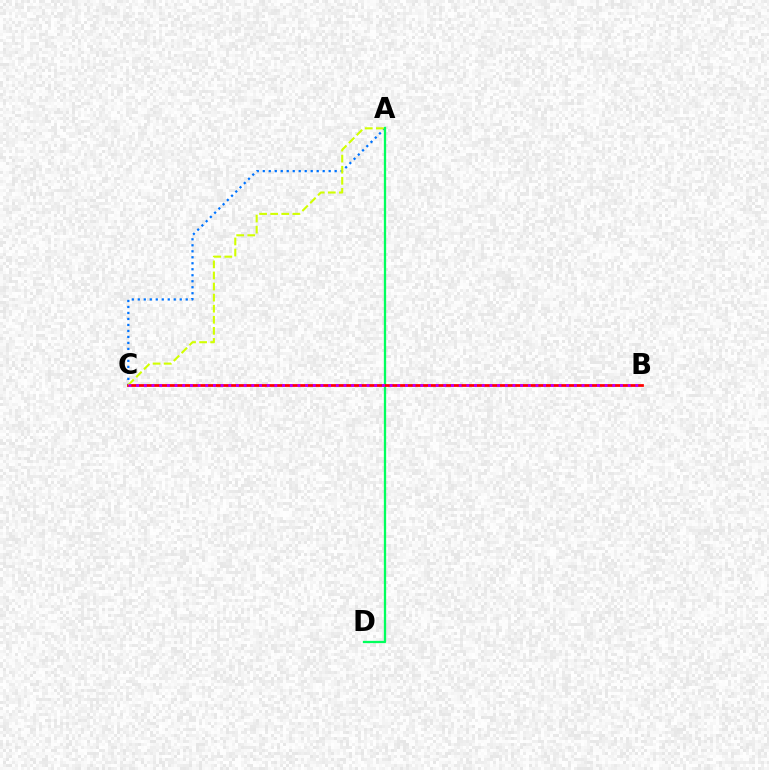{('A', 'C'): [{'color': '#0074ff', 'line_style': 'dotted', 'thickness': 1.63}, {'color': '#d1ff00', 'line_style': 'dashed', 'thickness': 1.5}], ('A', 'D'): [{'color': '#00ff5c', 'line_style': 'solid', 'thickness': 1.65}], ('B', 'C'): [{'color': '#ff0000', 'line_style': 'solid', 'thickness': 1.99}, {'color': '#b900ff', 'line_style': 'dotted', 'thickness': 2.09}]}